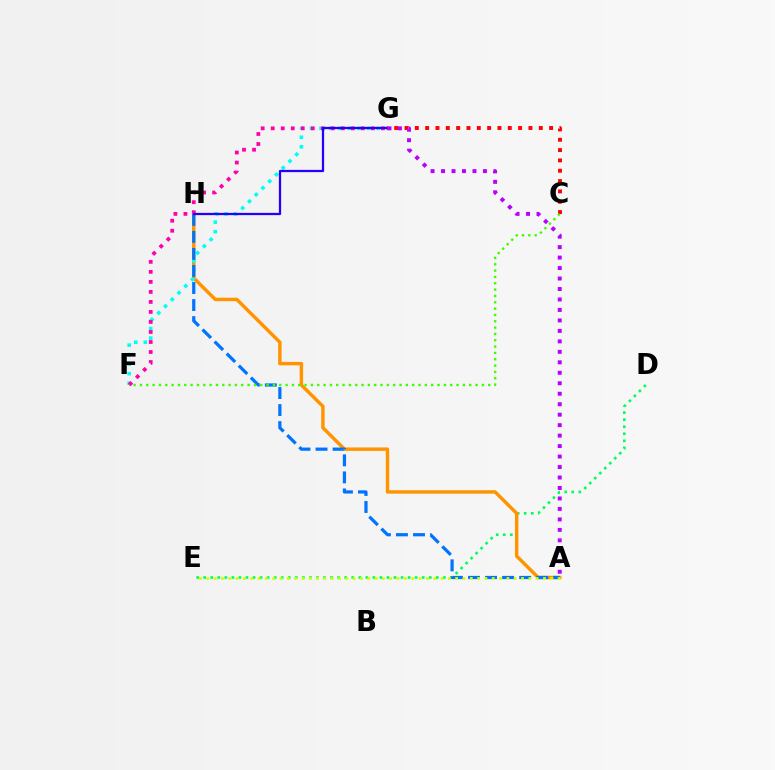{('D', 'E'): [{'color': '#00ff5c', 'line_style': 'dotted', 'thickness': 1.92}], ('A', 'H'): [{'color': '#ff9400', 'line_style': 'solid', 'thickness': 2.48}, {'color': '#0074ff', 'line_style': 'dashed', 'thickness': 2.32}], ('F', 'G'): [{'color': '#00fff6', 'line_style': 'dotted', 'thickness': 2.59}, {'color': '#ff00ac', 'line_style': 'dotted', 'thickness': 2.72}], ('G', 'H'): [{'color': '#2500ff', 'line_style': 'solid', 'thickness': 1.63}], ('C', 'G'): [{'color': '#ff0000', 'line_style': 'dotted', 'thickness': 2.81}], ('A', 'E'): [{'color': '#d1ff00', 'line_style': 'dotted', 'thickness': 1.99}], ('A', 'G'): [{'color': '#b900ff', 'line_style': 'dotted', 'thickness': 2.85}], ('C', 'F'): [{'color': '#3dff00', 'line_style': 'dotted', 'thickness': 1.72}]}